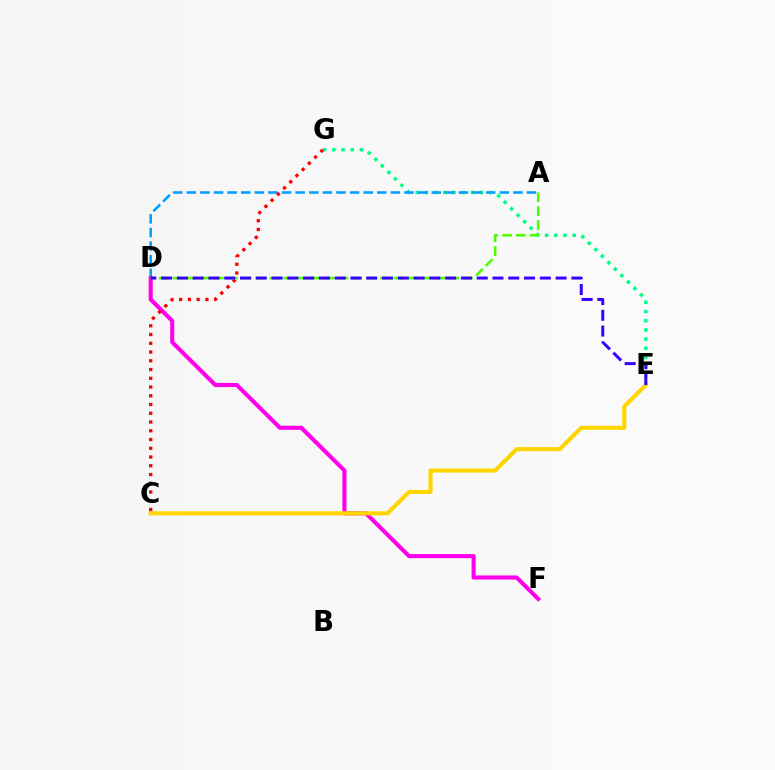{('E', 'G'): [{'color': '#00ff86', 'line_style': 'dotted', 'thickness': 2.5}], ('A', 'D'): [{'color': '#009eff', 'line_style': 'dashed', 'thickness': 1.85}, {'color': '#4fff00', 'line_style': 'dashed', 'thickness': 1.88}], ('D', 'F'): [{'color': '#ff00ed', 'line_style': 'solid', 'thickness': 2.94}], ('C', 'E'): [{'color': '#ffd500', 'line_style': 'solid', 'thickness': 2.96}], ('C', 'G'): [{'color': '#ff0000', 'line_style': 'dotted', 'thickness': 2.38}], ('D', 'E'): [{'color': '#3700ff', 'line_style': 'dashed', 'thickness': 2.14}]}